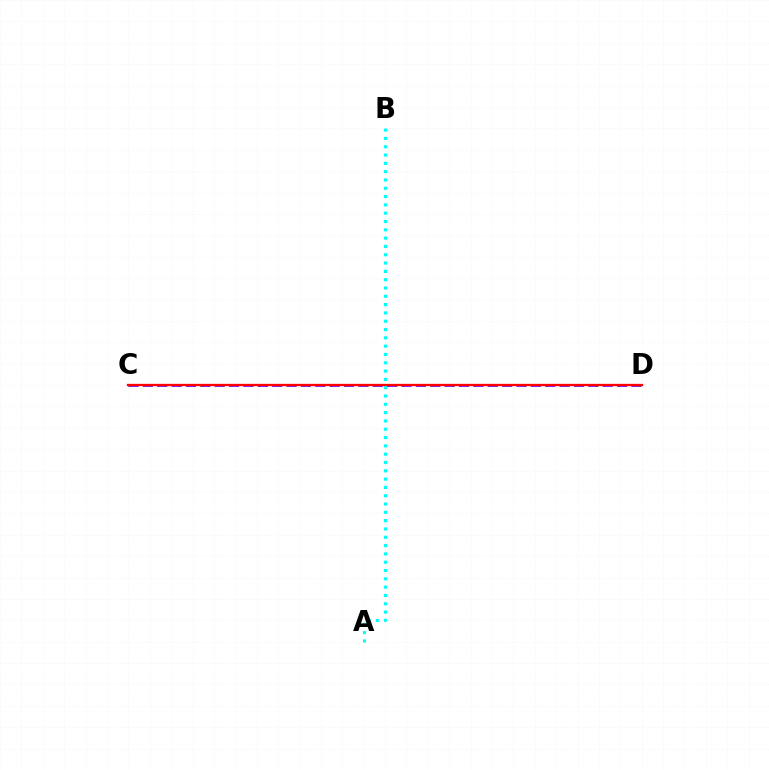{('A', 'B'): [{'color': '#00fff6', 'line_style': 'dotted', 'thickness': 2.26}], ('C', 'D'): [{'color': '#84ff00', 'line_style': 'dotted', 'thickness': 1.95}, {'color': '#7200ff', 'line_style': 'dashed', 'thickness': 1.95}, {'color': '#ff0000', 'line_style': 'solid', 'thickness': 1.64}]}